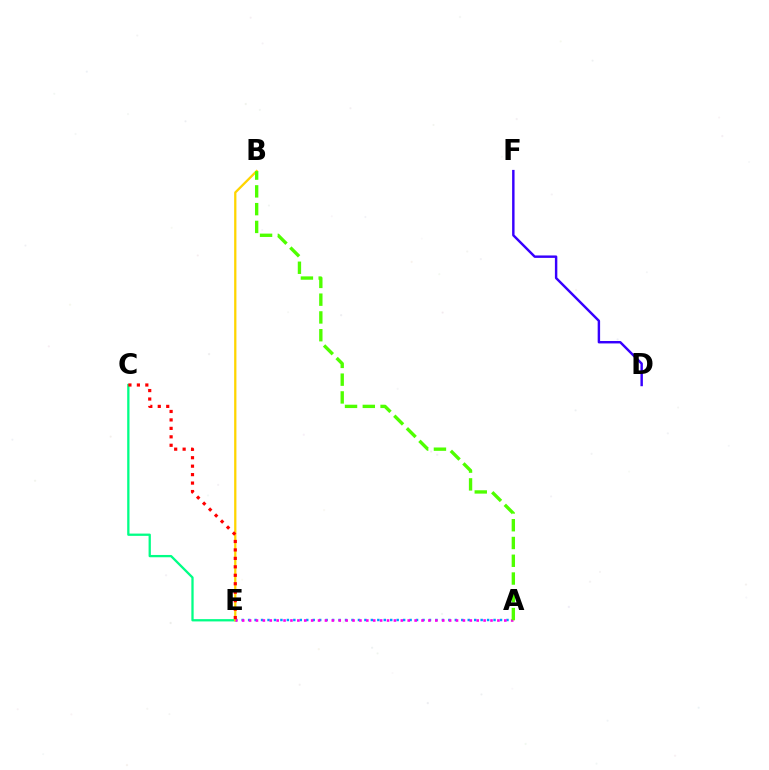{('A', 'E'): [{'color': '#009eff', 'line_style': 'dotted', 'thickness': 1.75}, {'color': '#ff00ed', 'line_style': 'dotted', 'thickness': 1.87}], ('C', 'E'): [{'color': '#00ff86', 'line_style': 'solid', 'thickness': 1.65}, {'color': '#ff0000', 'line_style': 'dotted', 'thickness': 2.3}], ('B', 'E'): [{'color': '#ffd500', 'line_style': 'solid', 'thickness': 1.64}], ('D', 'F'): [{'color': '#3700ff', 'line_style': 'solid', 'thickness': 1.75}], ('A', 'B'): [{'color': '#4fff00', 'line_style': 'dashed', 'thickness': 2.41}]}